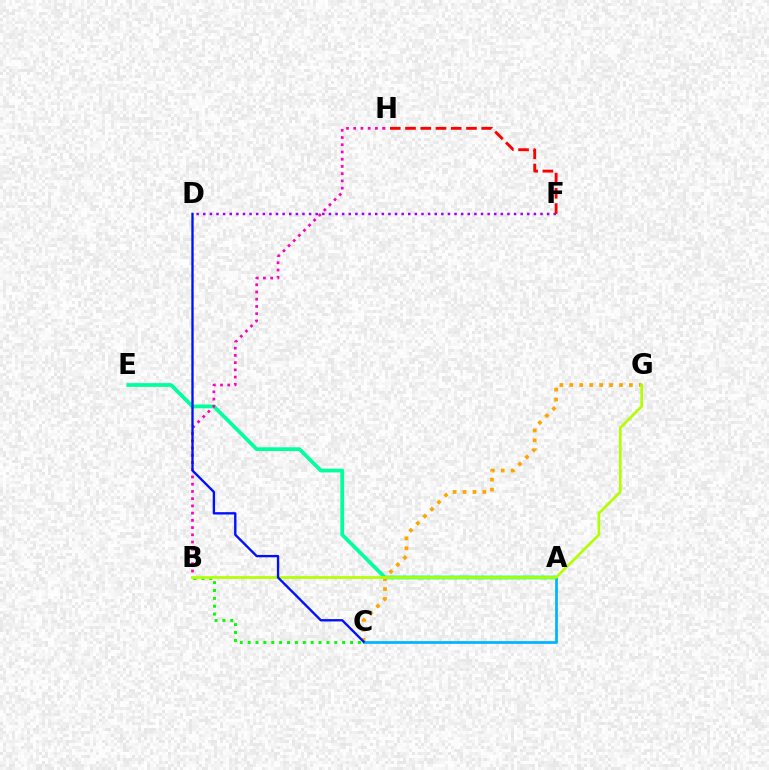{('A', 'E'): [{'color': '#00ff9d', 'line_style': 'solid', 'thickness': 2.7}], ('D', 'F'): [{'color': '#9b00ff', 'line_style': 'dotted', 'thickness': 1.8}], ('C', 'G'): [{'color': '#ffa500', 'line_style': 'dotted', 'thickness': 2.7}], ('B', 'H'): [{'color': '#ff00bd', 'line_style': 'dotted', 'thickness': 1.96}], ('F', 'H'): [{'color': '#ff0000', 'line_style': 'dashed', 'thickness': 2.07}], ('B', 'C'): [{'color': '#08ff00', 'line_style': 'dotted', 'thickness': 2.14}], ('A', 'C'): [{'color': '#00b5ff', 'line_style': 'solid', 'thickness': 1.97}], ('B', 'G'): [{'color': '#b3ff00', 'line_style': 'solid', 'thickness': 1.93}], ('C', 'D'): [{'color': '#0010ff', 'line_style': 'solid', 'thickness': 1.69}]}